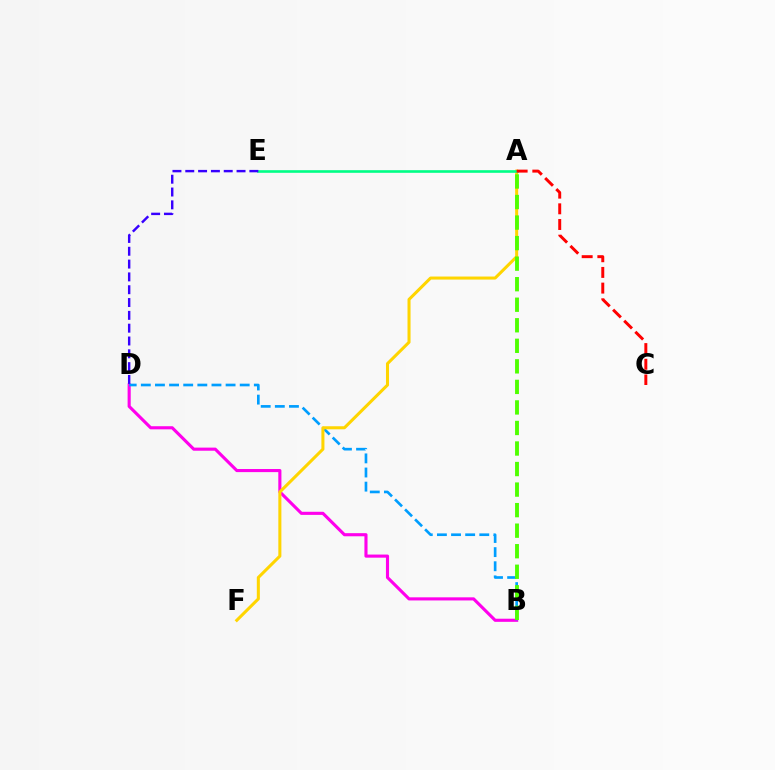{('B', 'D'): [{'color': '#ff00ed', 'line_style': 'solid', 'thickness': 2.24}, {'color': '#009eff', 'line_style': 'dashed', 'thickness': 1.92}], ('A', 'F'): [{'color': '#ffd500', 'line_style': 'solid', 'thickness': 2.19}], ('A', 'E'): [{'color': '#00ff86', 'line_style': 'solid', 'thickness': 1.89}], ('D', 'E'): [{'color': '#3700ff', 'line_style': 'dashed', 'thickness': 1.74}], ('A', 'C'): [{'color': '#ff0000', 'line_style': 'dashed', 'thickness': 2.13}], ('A', 'B'): [{'color': '#4fff00', 'line_style': 'dashed', 'thickness': 2.79}]}